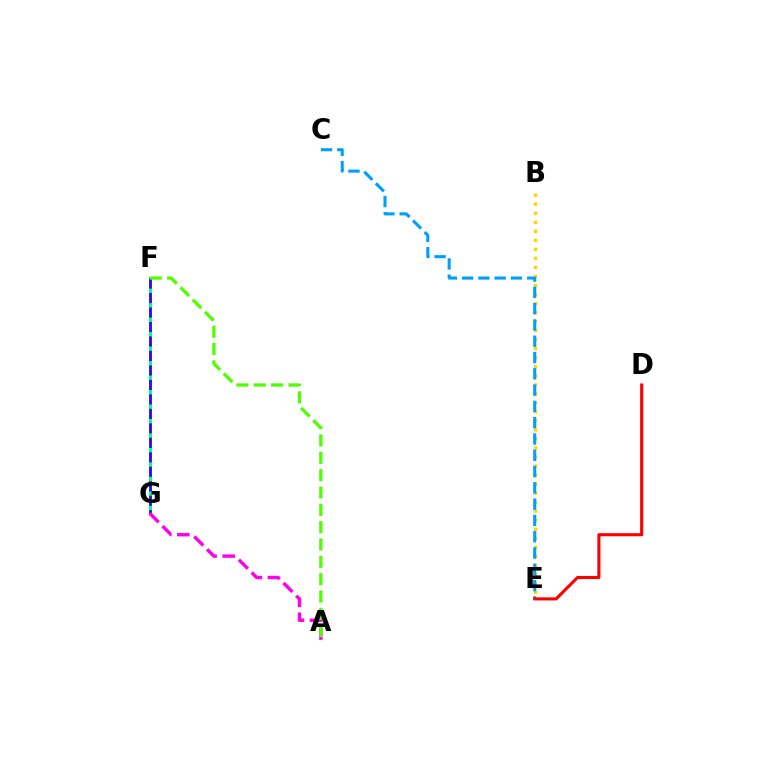{('F', 'G'): [{'color': '#00ff86', 'line_style': 'solid', 'thickness': 2.17}, {'color': '#3700ff', 'line_style': 'dashed', 'thickness': 1.97}], ('B', 'E'): [{'color': '#ffd500', 'line_style': 'dotted', 'thickness': 2.45}], ('C', 'E'): [{'color': '#009eff', 'line_style': 'dashed', 'thickness': 2.21}], ('A', 'G'): [{'color': '#ff00ed', 'line_style': 'dashed', 'thickness': 2.45}], ('D', 'E'): [{'color': '#ff0000', 'line_style': 'solid', 'thickness': 2.22}], ('A', 'F'): [{'color': '#4fff00', 'line_style': 'dashed', 'thickness': 2.35}]}